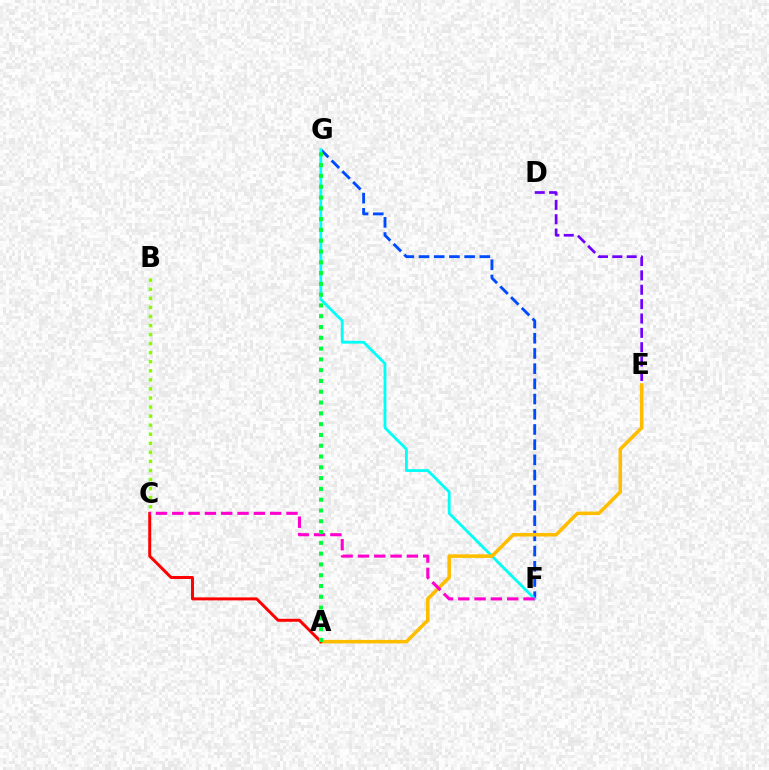{('F', 'G'): [{'color': '#004bff', 'line_style': 'dashed', 'thickness': 2.07}, {'color': '#00fff6', 'line_style': 'solid', 'thickness': 2.02}], ('B', 'C'): [{'color': '#84ff00', 'line_style': 'dotted', 'thickness': 2.46}], ('A', 'E'): [{'color': '#ffbd00', 'line_style': 'solid', 'thickness': 2.56}], ('A', 'C'): [{'color': '#ff0000', 'line_style': 'solid', 'thickness': 2.14}], ('C', 'F'): [{'color': '#ff00cf', 'line_style': 'dashed', 'thickness': 2.22}], ('D', 'E'): [{'color': '#7200ff', 'line_style': 'dashed', 'thickness': 1.95}], ('A', 'G'): [{'color': '#00ff39', 'line_style': 'dotted', 'thickness': 2.93}]}